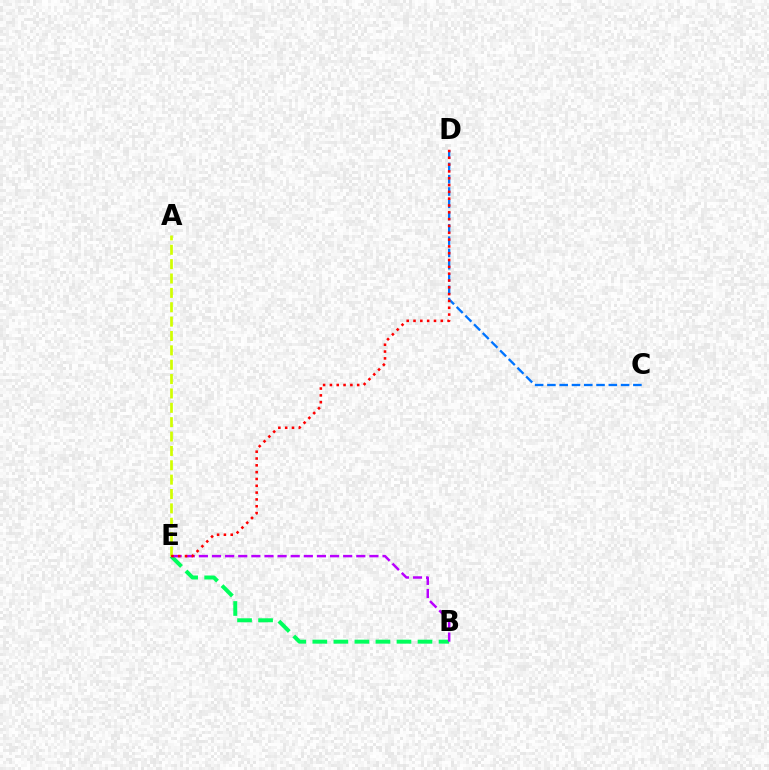{('B', 'E'): [{'color': '#00ff5c', 'line_style': 'dashed', 'thickness': 2.86}, {'color': '#b900ff', 'line_style': 'dashed', 'thickness': 1.78}], ('C', 'D'): [{'color': '#0074ff', 'line_style': 'dashed', 'thickness': 1.67}], ('A', 'E'): [{'color': '#d1ff00', 'line_style': 'dashed', 'thickness': 1.95}], ('D', 'E'): [{'color': '#ff0000', 'line_style': 'dotted', 'thickness': 1.85}]}